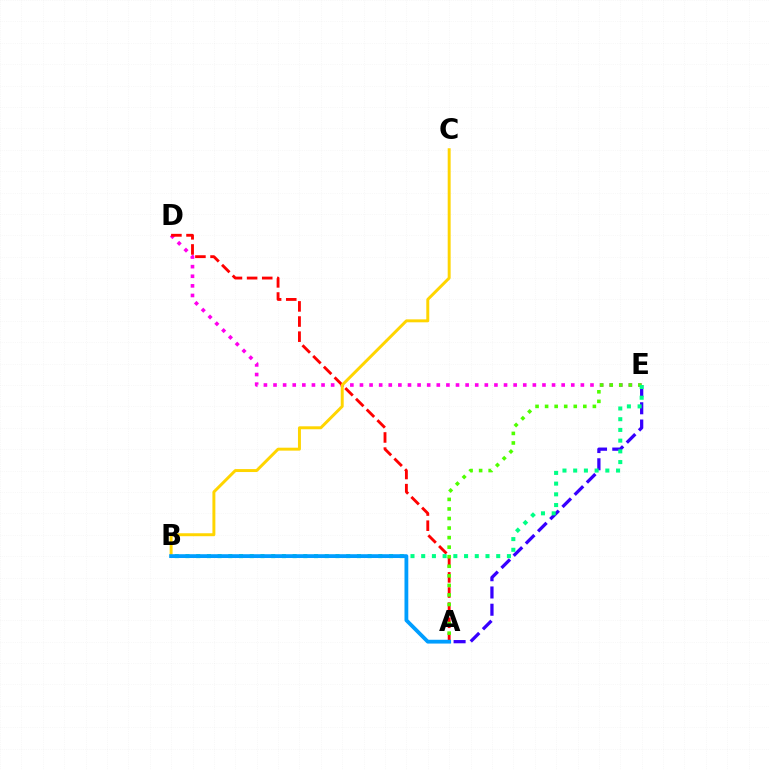{('D', 'E'): [{'color': '#ff00ed', 'line_style': 'dotted', 'thickness': 2.61}], ('A', 'D'): [{'color': '#ff0000', 'line_style': 'dashed', 'thickness': 2.06}], ('A', 'E'): [{'color': '#3700ff', 'line_style': 'dashed', 'thickness': 2.34}, {'color': '#4fff00', 'line_style': 'dotted', 'thickness': 2.6}], ('B', 'C'): [{'color': '#ffd500', 'line_style': 'solid', 'thickness': 2.12}], ('B', 'E'): [{'color': '#00ff86', 'line_style': 'dotted', 'thickness': 2.91}], ('A', 'B'): [{'color': '#009eff', 'line_style': 'solid', 'thickness': 2.74}]}